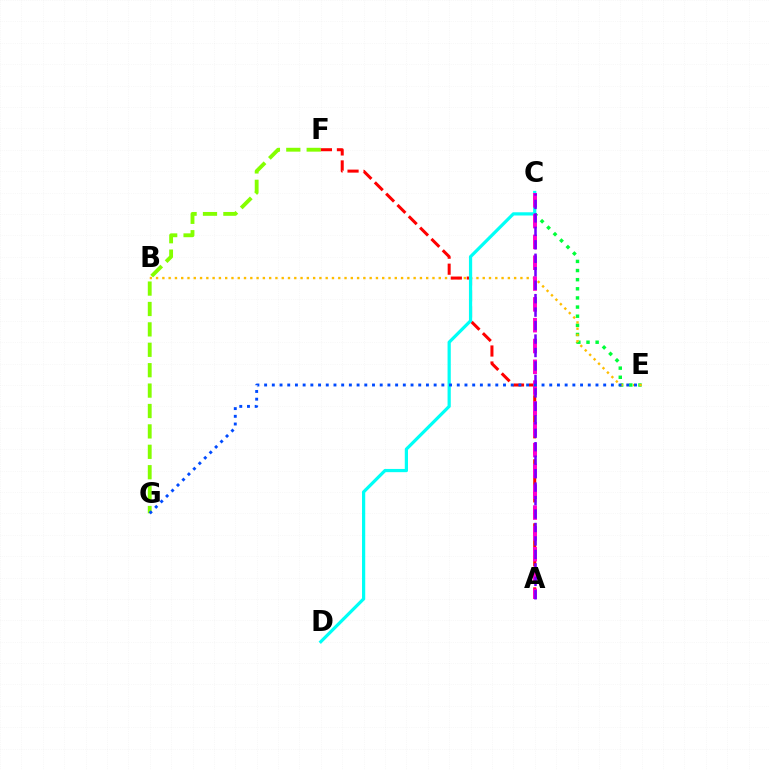{('F', 'G'): [{'color': '#84ff00', 'line_style': 'dashed', 'thickness': 2.77}], ('C', 'E'): [{'color': '#00ff39', 'line_style': 'dotted', 'thickness': 2.48}], ('B', 'E'): [{'color': '#ffbd00', 'line_style': 'dotted', 'thickness': 1.71}], ('A', 'F'): [{'color': '#ff0000', 'line_style': 'dashed', 'thickness': 2.17}], ('C', 'D'): [{'color': '#00fff6', 'line_style': 'solid', 'thickness': 2.32}], ('A', 'C'): [{'color': '#ff00cf', 'line_style': 'dashed', 'thickness': 2.83}, {'color': '#7200ff', 'line_style': 'dashed', 'thickness': 1.83}], ('E', 'G'): [{'color': '#004bff', 'line_style': 'dotted', 'thickness': 2.09}]}